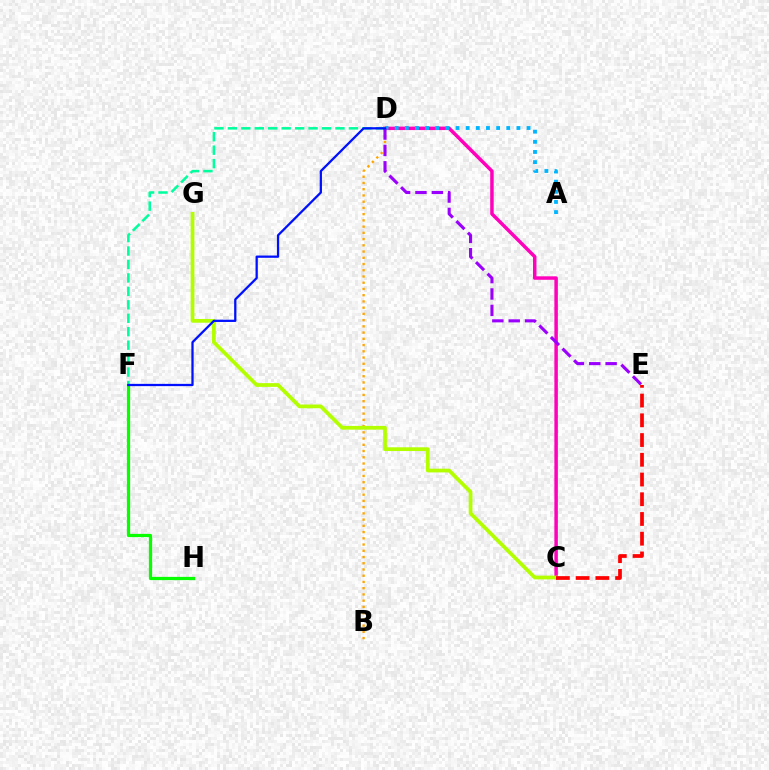{('B', 'D'): [{'color': '#ffa500', 'line_style': 'dotted', 'thickness': 1.69}], ('C', 'D'): [{'color': '#ff00bd', 'line_style': 'solid', 'thickness': 2.5}], ('A', 'D'): [{'color': '#00b5ff', 'line_style': 'dotted', 'thickness': 2.76}], ('D', 'F'): [{'color': '#00ff9d', 'line_style': 'dashed', 'thickness': 1.83}, {'color': '#0010ff', 'line_style': 'solid', 'thickness': 1.63}], ('C', 'G'): [{'color': '#b3ff00', 'line_style': 'solid', 'thickness': 2.7}], ('F', 'H'): [{'color': '#08ff00', 'line_style': 'solid', 'thickness': 2.33}], ('D', 'E'): [{'color': '#9b00ff', 'line_style': 'dashed', 'thickness': 2.22}], ('C', 'E'): [{'color': '#ff0000', 'line_style': 'dashed', 'thickness': 2.68}]}